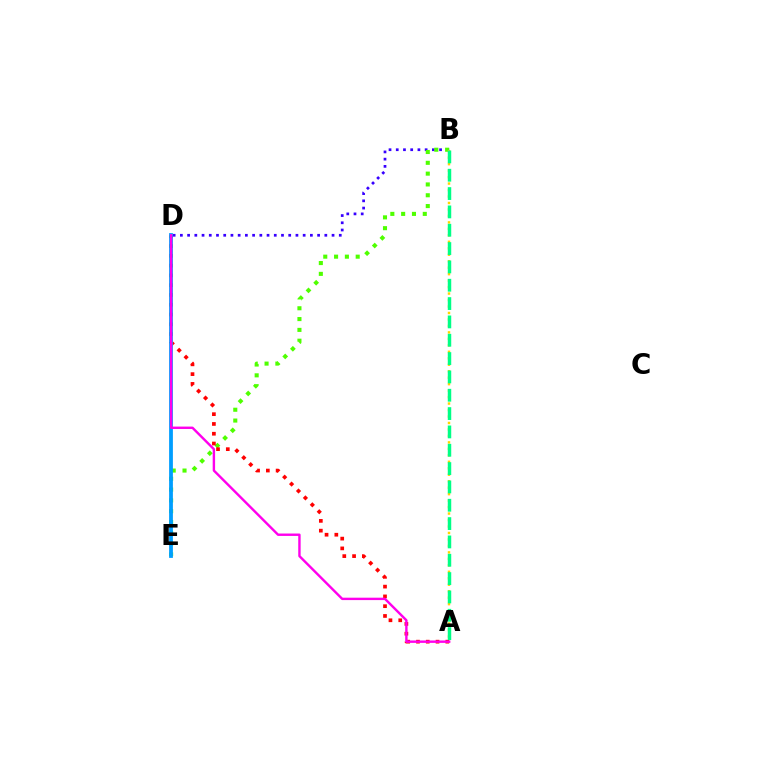{('B', 'D'): [{'color': '#3700ff', 'line_style': 'dotted', 'thickness': 1.96}], ('B', 'E'): [{'color': '#4fff00', 'line_style': 'dotted', 'thickness': 2.94}], ('A', 'B'): [{'color': '#ffd500', 'line_style': 'dotted', 'thickness': 1.76}, {'color': '#00ff86', 'line_style': 'dashed', 'thickness': 2.49}], ('A', 'D'): [{'color': '#ff0000', 'line_style': 'dotted', 'thickness': 2.66}, {'color': '#ff00ed', 'line_style': 'solid', 'thickness': 1.73}], ('D', 'E'): [{'color': '#009eff', 'line_style': 'solid', 'thickness': 2.72}]}